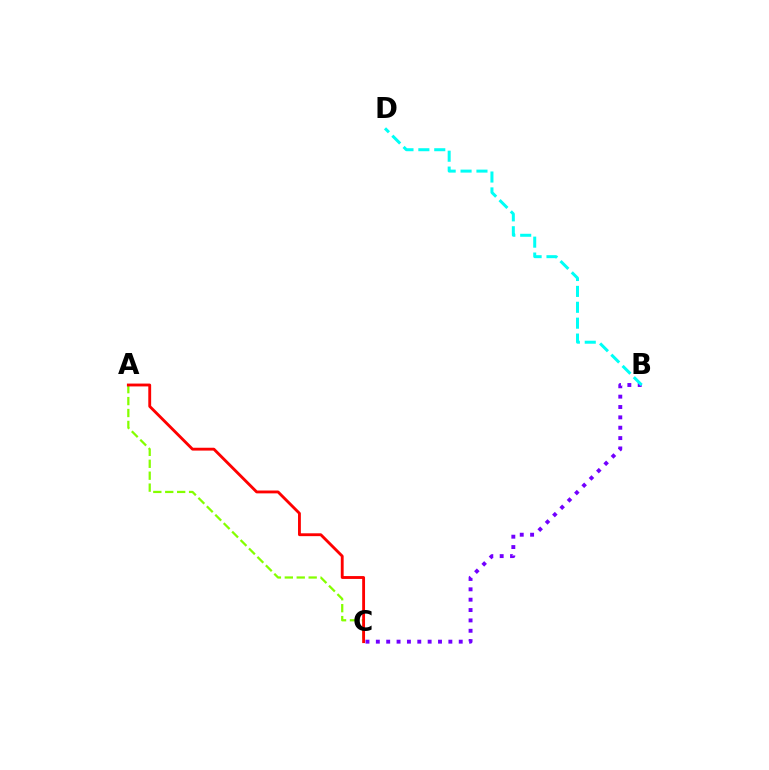{('B', 'C'): [{'color': '#7200ff', 'line_style': 'dotted', 'thickness': 2.82}], ('A', 'C'): [{'color': '#84ff00', 'line_style': 'dashed', 'thickness': 1.62}, {'color': '#ff0000', 'line_style': 'solid', 'thickness': 2.05}], ('B', 'D'): [{'color': '#00fff6', 'line_style': 'dashed', 'thickness': 2.16}]}